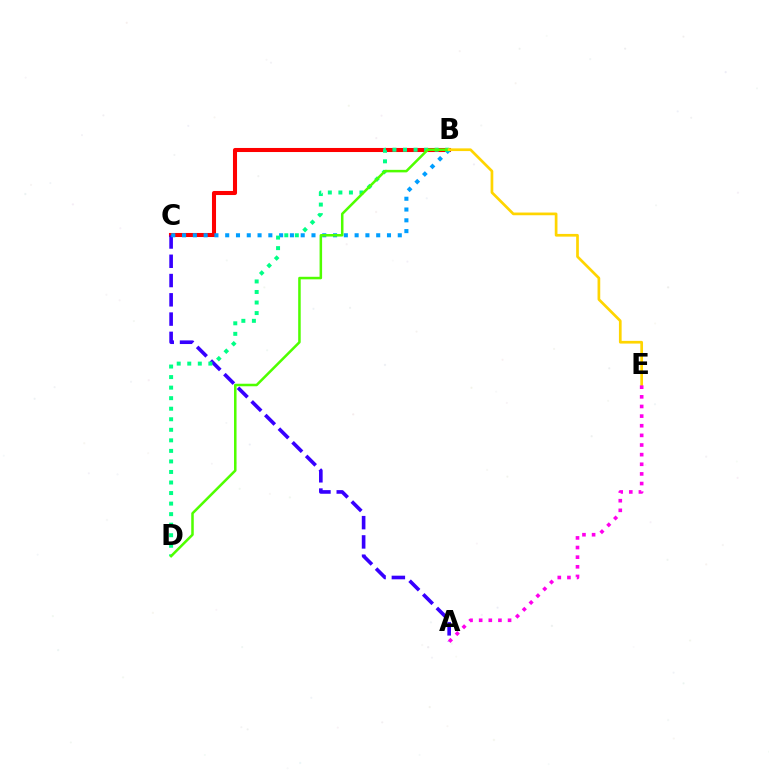{('B', 'C'): [{'color': '#ff0000', 'line_style': 'solid', 'thickness': 2.93}, {'color': '#009eff', 'line_style': 'dotted', 'thickness': 2.93}], ('A', 'C'): [{'color': '#3700ff', 'line_style': 'dashed', 'thickness': 2.62}], ('B', 'D'): [{'color': '#00ff86', 'line_style': 'dotted', 'thickness': 2.86}, {'color': '#4fff00', 'line_style': 'solid', 'thickness': 1.82}], ('B', 'E'): [{'color': '#ffd500', 'line_style': 'solid', 'thickness': 1.95}], ('A', 'E'): [{'color': '#ff00ed', 'line_style': 'dotted', 'thickness': 2.62}]}